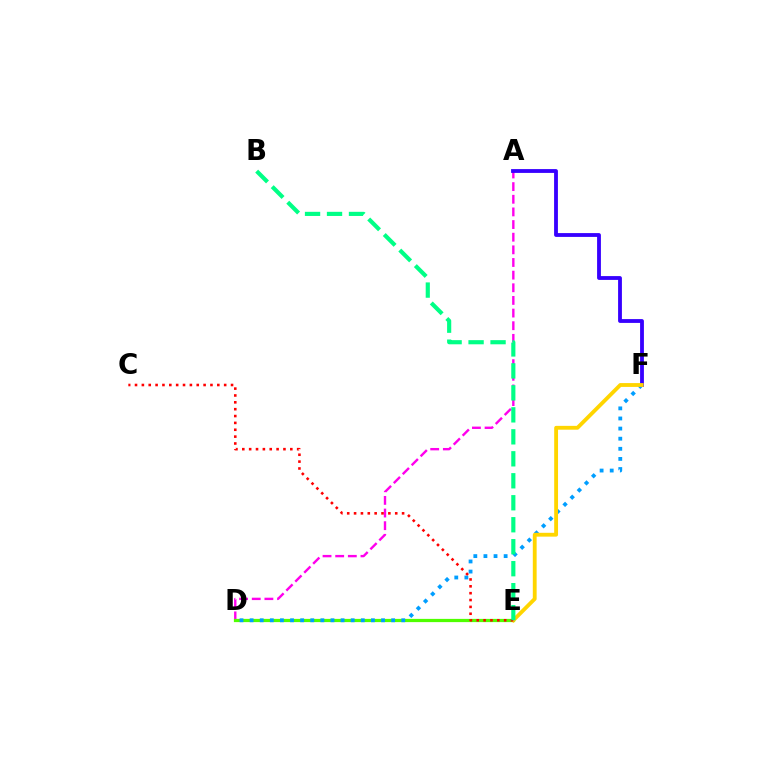{('A', 'D'): [{'color': '#ff00ed', 'line_style': 'dashed', 'thickness': 1.72}], ('D', 'E'): [{'color': '#4fff00', 'line_style': 'solid', 'thickness': 2.33}], ('D', 'F'): [{'color': '#009eff', 'line_style': 'dotted', 'thickness': 2.75}], ('A', 'F'): [{'color': '#3700ff', 'line_style': 'solid', 'thickness': 2.75}], ('E', 'F'): [{'color': '#ffd500', 'line_style': 'solid', 'thickness': 2.76}], ('C', 'E'): [{'color': '#ff0000', 'line_style': 'dotted', 'thickness': 1.86}], ('B', 'E'): [{'color': '#00ff86', 'line_style': 'dashed', 'thickness': 2.99}]}